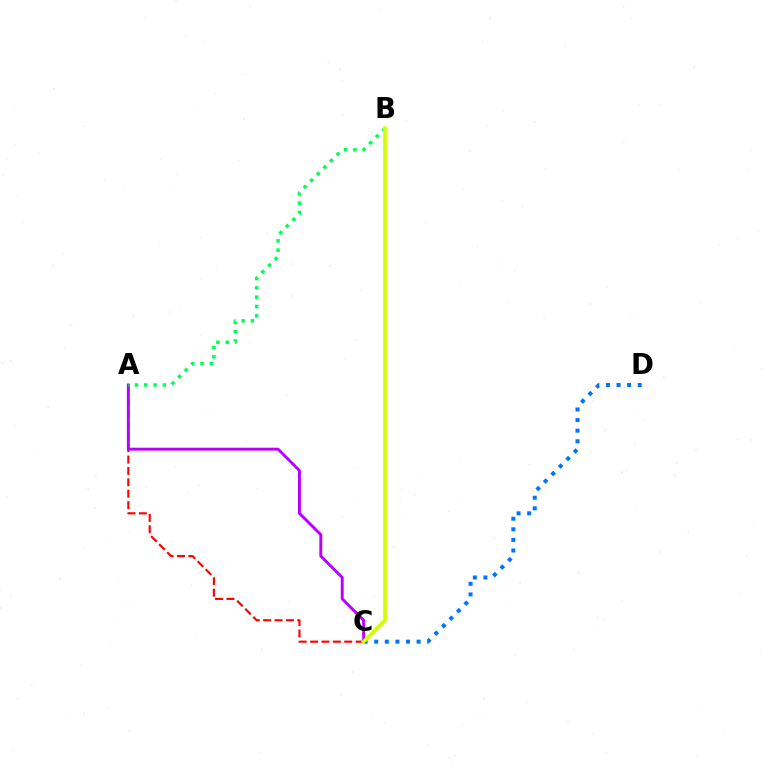{('A', 'C'): [{'color': '#ff0000', 'line_style': 'dashed', 'thickness': 1.55}, {'color': '#b900ff', 'line_style': 'solid', 'thickness': 2.1}], ('C', 'D'): [{'color': '#0074ff', 'line_style': 'dotted', 'thickness': 2.88}], ('A', 'B'): [{'color': '#00ff5c', 'line_style': 'dotted', 'thickness': 2.53}], ('B', 'C'): [{'color': '#d1ff00', 'line_style': 'solid', 'thickness': 2.68}]}